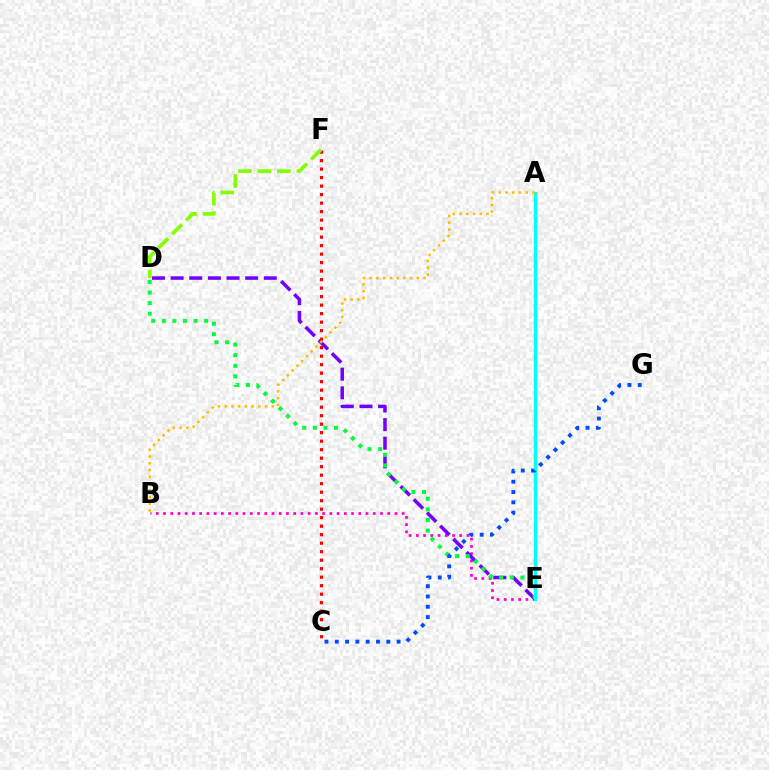{('B', 'E'): [{'color': '#ff00cf', 'line_style': 'dotted', 'thickness': 1.96}], ('D', 'E'): [{'color': '#7200ff', 'line_style': 'dashed', 'thickness': 2.53}, {'color': '#00ff39', 'line_style': 'dotted', 'thickness': 2.88}], ('C', 'F'): [{'color': '#ff0000', 'line_style': 'dotted', 'thickness': 2.31}], ('A', 'E'): [{'color': '#00fff6', 'line_style': 'solid', 'thickness': 2.41}], ('D', 'F'): [{'color': '#84ff00', 'line_style': 'dashed', 'thickness': 2.65}], ('C', 'G'): [{'color': '#004bff', 'line_style': 'dotted', 'thickness': 2.8}], ('A', 'B'): [{'color': '#ffbd00', 'line_style': 'dotted', 'thickness': 1.83}]}